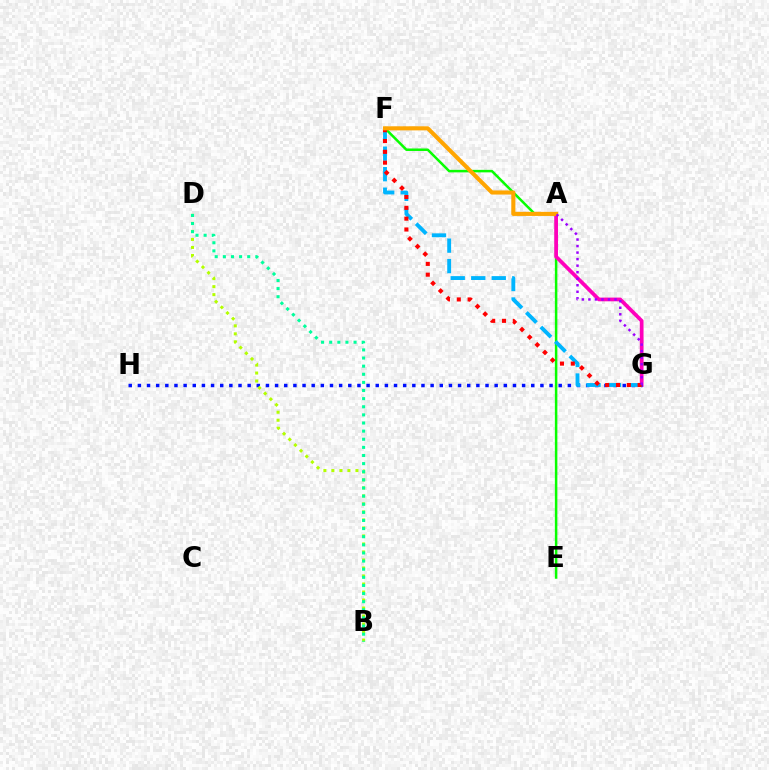{('E', 'F'): [{'color': '#08ff00', 'line_style': 'solid', 'thickness': 1.8}], ('A', 'G'): [{'color': '#ff00bd', 'line_style': 'solid', 'thickness': 2.68}, {'color': '#9b00ff', 'line_style': 'dotted', 'thickness': 1.77}], ('G', 'H'): [{'color': '#0010ff', 'line_style': 'dotted', 'thickness': 2.49}], ('B', 'D'): [{'color': '#b3ff00', 'line_style': 'dotted', 'thickness': 2.18}, {'color': '#00ff9d', 'line_style': 'dotted', 'thickness': 2.21}], ('F', 'G'): [{'color': '#00b5ff', 'line_style': 'dashed', 'thickness': 2.79}, {'color': '#ff0000', 'line_style': 'dotted', 'thickness': 2.94}], ('A', 'F'): [{'color': '#ffa500', 'line_style': 'solid', 'thickness': 2.95}]}